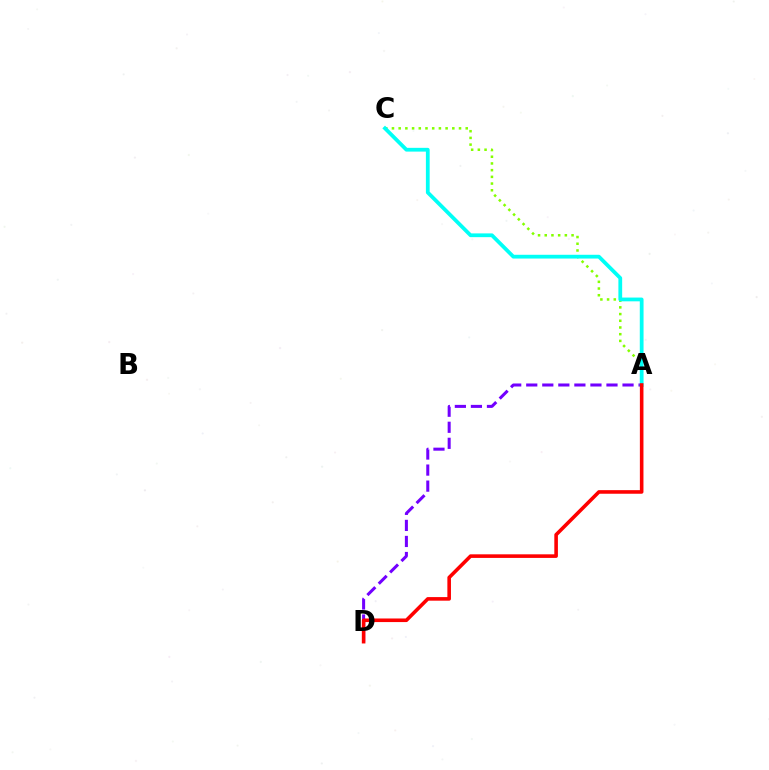{('A', 'C'): [{'color': '#84ff00', 'line_style': 'dotted', 'thickness': 1.82}, {'color': '#00fff6', 'line_style': 'solid', 'thickness': 2.71}], ('A', 'D'): [{'color': '#7200ff', 'line_style': 'dashed', 'thickness': 2.18}, {'color': '#ff0000', 'line_style': 'solid', 'thickness': 2.59}]}